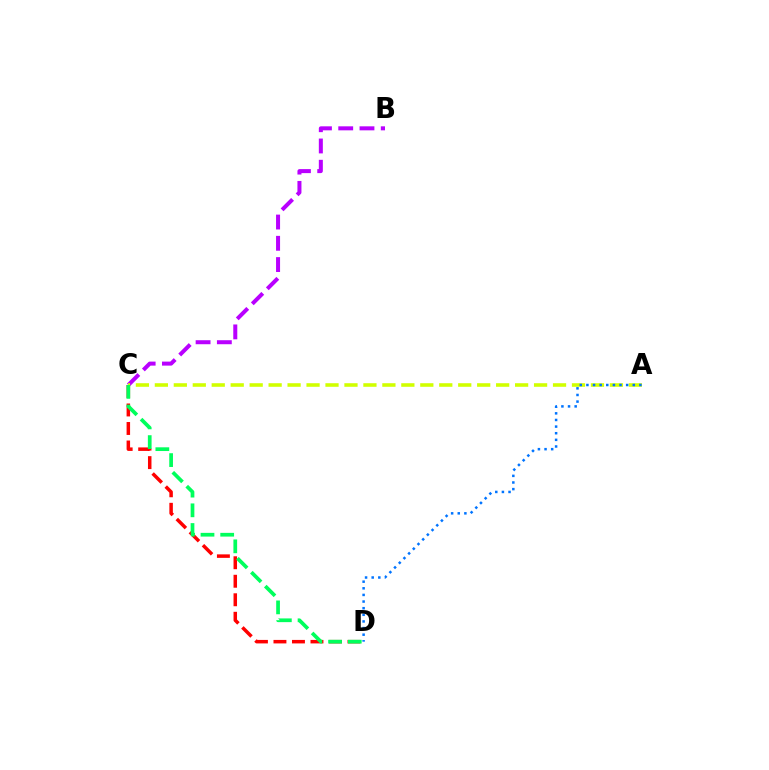{('B', 'C'): [{'color': '#b900ff', 'line_style': 'dashed', 'thickness': 2.89}], ('C', 'D'): [{'color': '#ff0000', 'line_style': 'dashed', 'thickness': 2.51}, {'color': '#00ff5c', 'line_style': 'dashed', 'thickness': 2.68}], ('A', 'C'): [{'color': '#d1ff00', 'line_style': 'dashed', 'thickness': 2.58}], ('A', 'D'): [{'color': '#0074ff', 'line_style': 'dotted', 'thickness': 1.8}]}